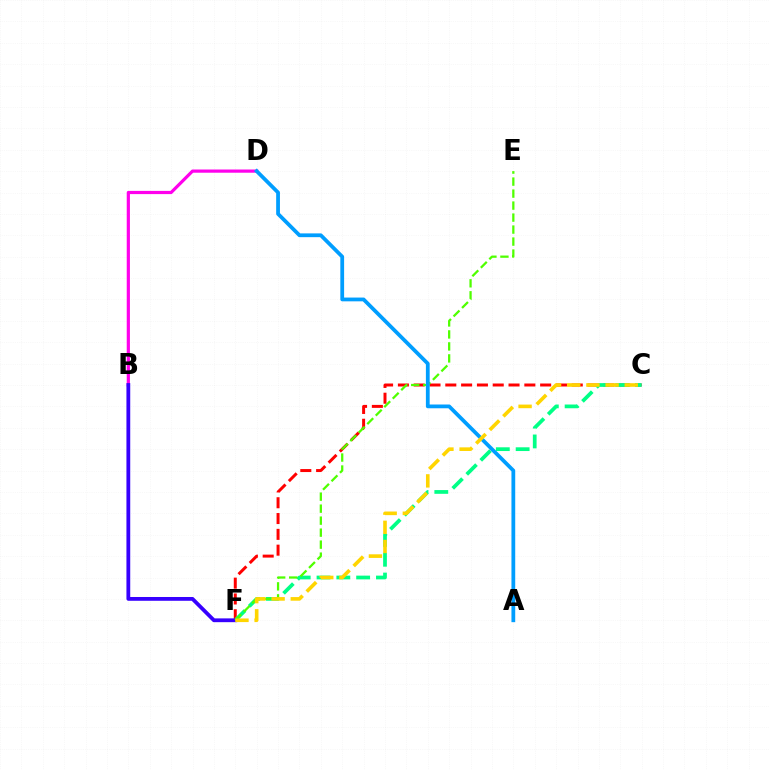{('B', 'D'): [{'color': '#ff00ed', 'line_style': 'solid', 'thickness': 2.31}], ('C', 'F'): [{'color': '#ff0000', 'line_style': 'dashed', 'thickness': 2.15}, {'color': '#00ff86', 'line_style': 'dashed', 'thickness': 2.69}, {'color': '#ffd500', 'line_style': 'dashed', 'thickness': 2.6}], ('B', 'F'): [{'color': '#3700ff', 'line_style': 'solid', 'thickness': 2.73}], ('E', 'F'): [{'color': '#4fff00', 'line_style': 'dashed', 'thickness': 1.63}], ('A', 'D'): [{'color': '#009eff', 'line_style': 'solid', 'thickness': 2.72}]}